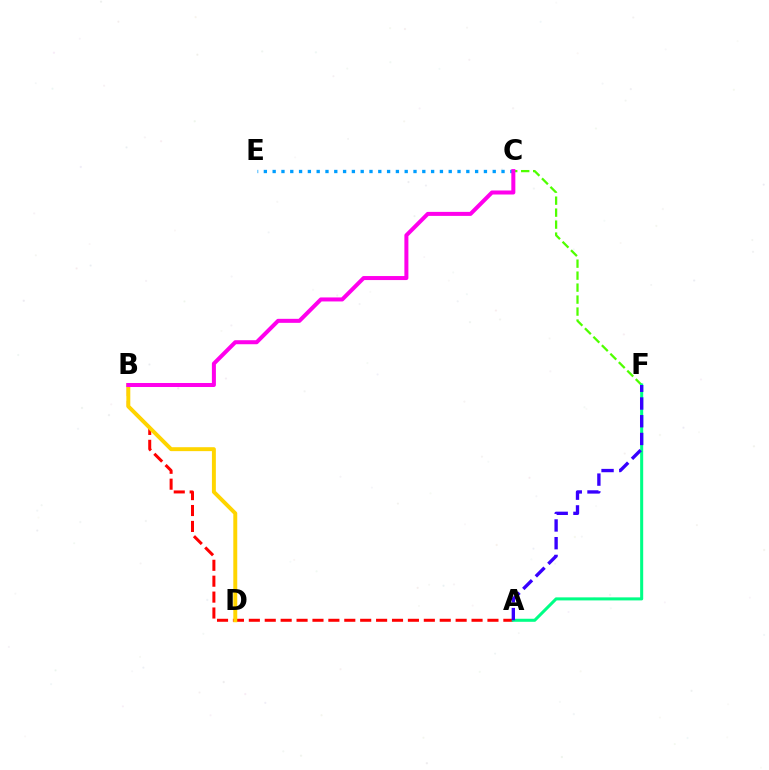{('A', 'B'): [{'color': '#ff0000', 'line_style': 'dashed', 'thickness': 2.16}], ('B', 'D'): [{'color': '#ffd500', 'line_style': 'solid', 'thickness': 2.83}], ('C', 'F'): [{'color': '#4fff00', 'line_style': 'dashed', 'thickness': 1.63}], ('C', 'E'): [{'color': '#009eff', 'line_style': 'dotted', 'thickness': 2.39}], ('A', 'F'): [{'color': '#00ff86', 'line_style': 'solid', 'thickness': 2.19}, {'color': '#3700ff', 'line_style': 'dashed', 'thickness': 2.41}], ('B', 'C'): [{'color': '#ff00ed', 'line_style': 'solid', 'thickness': 2.89}]}